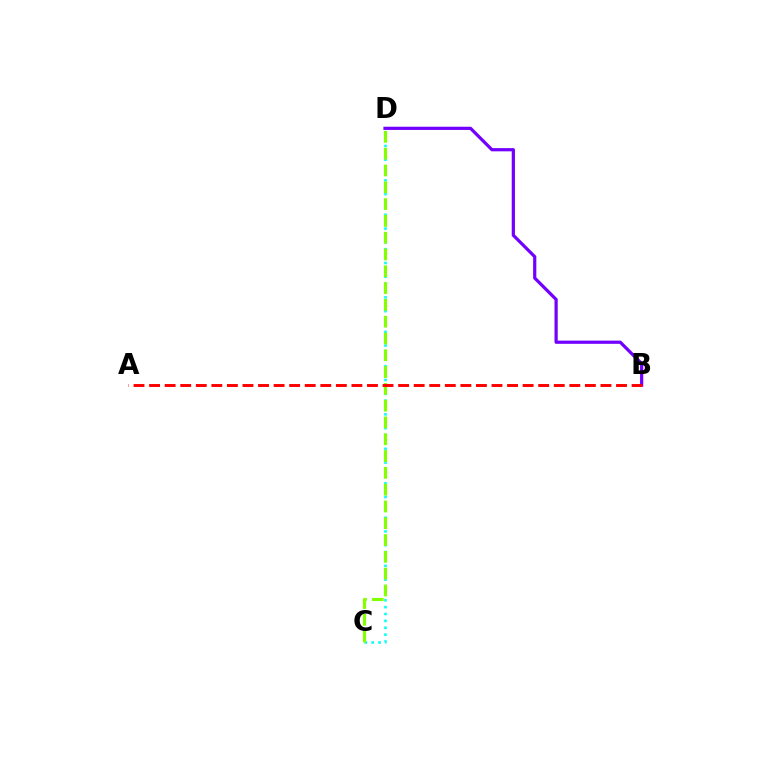{('C', 'D'): [{'color': '#00fff6', 'line_style': 'dotted', 'thickness': 1.87}, {'color': '#84ff00', 'line_style': 'dashed', 'thickness': 2.28}], ('B', 'D'): [{'color': '#7200ff', 'line_style': 'solid', 'thickness': 2.31}], ('A', 'B'): [{'color': '#ff0000', 'line_style': 'dashed', 'thickness': 2.11}]}